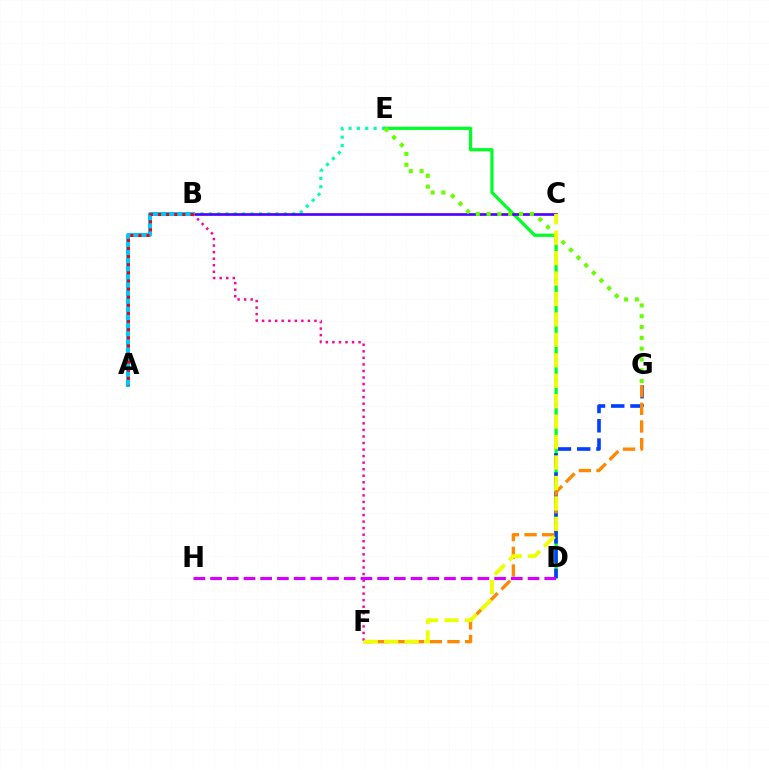{('B', 'E'): [{'color': '#00ffaf', 'line_style': 'dotted', 'thickness': 2.27}], ('D', 'E'): [{'color': '#00ff27', 'line_style': 'solid', 'thickness': 2.32}], ('B', 'C'): [{'color': '#4f00ff', 'line_style': 'solid', 'thickness': 1.93}], ('D', 'G'): [{'color': '#003fff', 'line_style': 'dashed', 'thickness': 2.62}], ('F', 'G'): [{'color': '#ff8800', 'line_style': 'dashed', 'thickness': 2.4}], ('A', 'B'): [{'color': '#00c7ff', 'line_style': 'solid', 'thickness': 2.88}, {'color': '#ff0000', 'line_style': 'dotted', 'thickness': 2.21}], ('B', 'F'): [{'color': '#ff00a0', 'line_style': 'dotted', 'thickness': 1.78}], ('E', 'G'): [{'color': '#66ff00', 'line_style': 'dotted', 'thickness': 2.94}], ('D', 'H'): [{'color': '#d600ff', 'line_style': 'dashed', 'thickness': 2.27}], ('C', 'F'): [{'color': '#eeff00', 'line_style': 'dashed', 'thickness': 2.78}]}